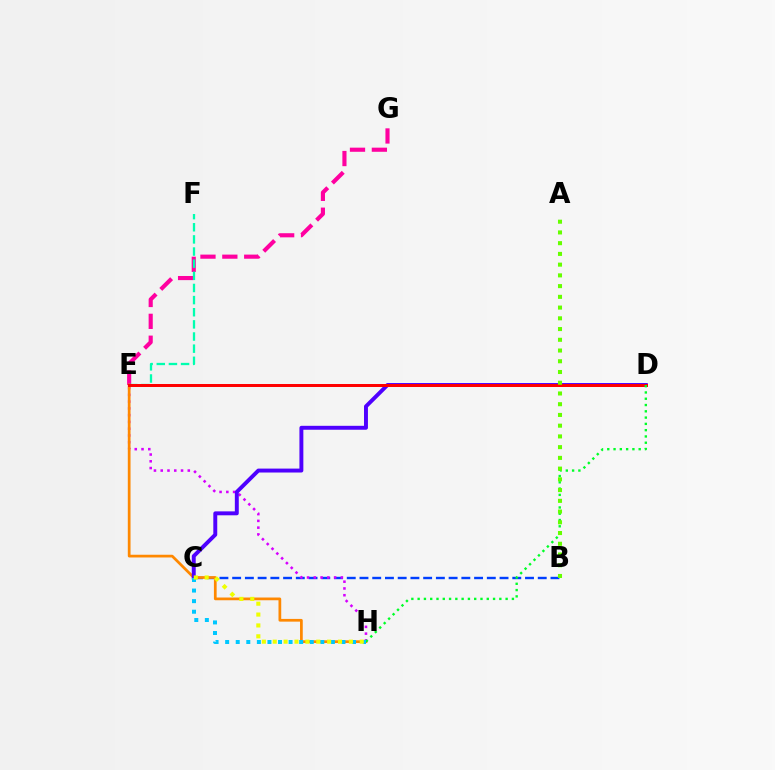{('B', 'C'): [{'color': '#003fff', 'line_style': 'dashed', 'thickness': 1.73}], ('E', 'G'): [{'color': '#ff00a0', 'line_style': 'dashed', 'thickness': 2.97}], ('E', 'H'): [{'color': '#d600ff', 'line_style': 'dotted', 'thickness': 1.84}, {'color': '#ff8800', 'line_style': 'solid', 'thickness': 1.96}], ('C', 'D'): [{'color': '#4f00ff', 'line_style': 'solid', 'thickness': 2.83}], ('E', 'F'): [{'color': '#00ffaf', 'line_style': 'dashed', 'thickness': 1.65}], ('D', 'E'): [{'color': '#ff0000', 'line_style': 'solid', 'thickness': 2.15}], ('D', 'H'): [{'color': '#00ff27', 'line_style': 'dotted', 'thickness': 1.71}], ('C', 'H'): [{'color': '#00c7ff', 'line_style': 'dotted', 'thickness': 2.87}, {'color': '#eeff00', 'line_style': 'dotted', 'thickness': 2.96}], ('A', 'B'): [{'color': '#66ff00', 'line_style': 'dotted', 'thickness': 2.92}]}